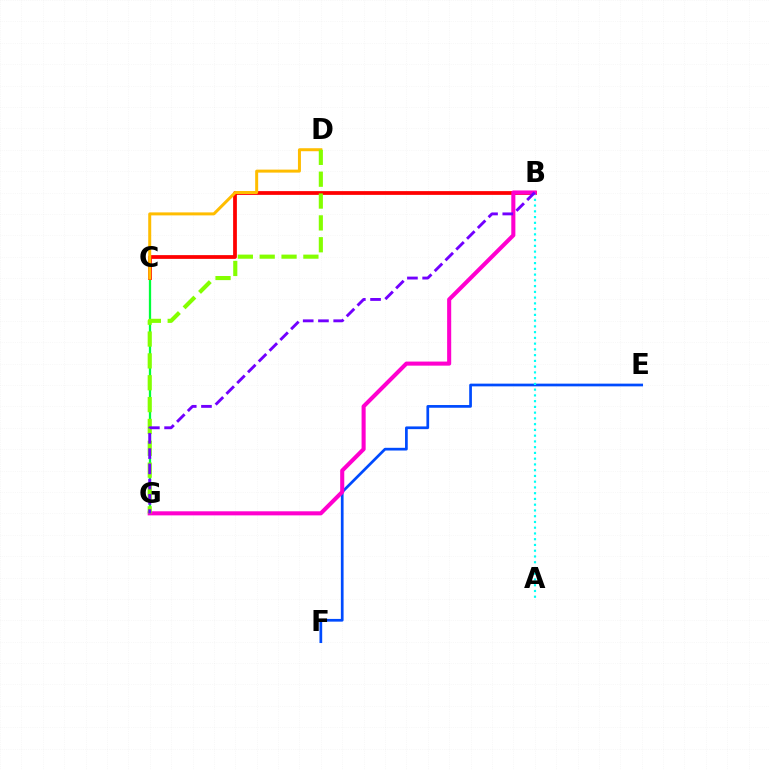{('E', 'F'): [{'color': '#004bff', 'line_style': 'solid', 'thickness': 1.96}], ('C', 'G'): [{'color': '#00ff39', 'line_style': 'solid', 'thickness': 1.64}], ('B', 'C'): [{'color': '#ff0000', 'line_style': 'solid', 'thickness': 2.71}], ('A', 'B'): [{'color': '#00fff6', 'line_style': 'dotted', 'thickness': 1.56}], ('C', 'D'): [{'color': '#ffbd00', 'line_style': 'solid', 'thickness': 2.16}], ('B', 'G'): [{'color': '#ff00cf', 'line_style': 'solid', 'thickness': 2.93}, {'color': '#7200ff', 'line_style': 'dashed', 'thickness': 2.07}], ('D', 'G'): [{'color': '#84ff00', 'line_style': 'dashed', 'thickness': 2.97}]}